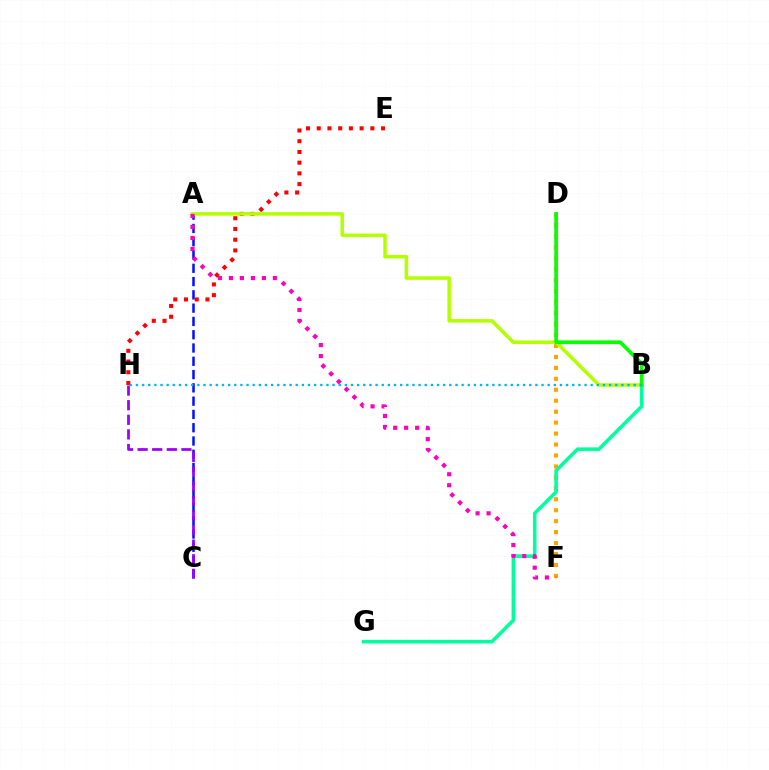{('D', 'F'): [{'color': '#ffa500', 'line_style': 'dotted', 'thickness': 2.98}], ('A', 'C'): [{'color': '#0010ff', 'line_style': 'dashed', 'thickness': 1.8}], ('E', 'H'): [{'color': '#ff0000', 'line_style': 'dotted', 'thickness': 2.91}], ('B', 'G'): [{'color': '#00ff9d', 'line_style': 'solid', 'thickness': 2.56}], ('A', 'B'): [{'color': '#b3ff00', 'line_style': 'solid', 'thickness': 2.54}], ('C', 'H'): [{'color': '#9b00ff', 'line_style': 'dashed', 'thickness': 1.98}], ('B', 'D'): [{'color': '#08ff00', 'line_style': 'solid', 'thickness': 2.64}], ('A', 'F'): [{'color': '#ff00bd', 'line_style': 'dotted', 'thickness': 2.99}], ('B', 'H'): [{'color': '#00b5ff', 'line_style': 'dotted', 'thickness': 1.67}]}